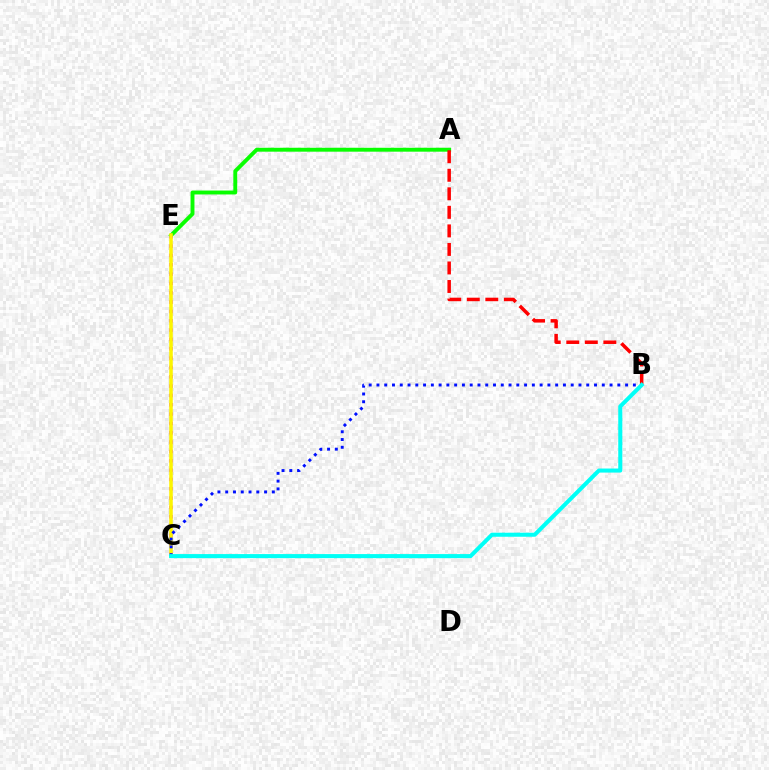{('C', 'E'): [{'color': '#ee00ff', 'line_style': 'dotted', 'thickness': 2.54}, {'color': '#fcf500', 'line_style': 'solid', 'thickness': 2.55}], ('A', 'E'): [{'color': '#08ff00', 'line_style': 'solid', 'thickness': 2.81}], ('A', 'B'): [{'color': '#ff0000', 'line_style': 'dashed', 'thickness': 2.52}], ('B', 'C'): [{'color': '#0010ff', 'line_style': 'dotted', 'thickness': 2.11}, {'color': '#00fff6', 'line_style': 'solid', 'thickness': 2.92}]}